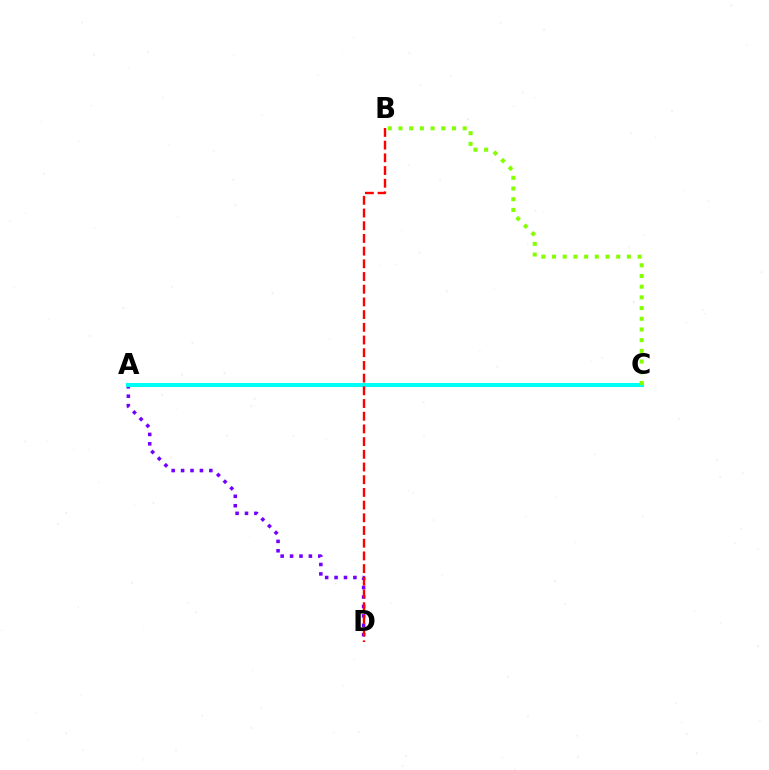{('A', 'D'): [{'color': '#7200ff', 'line_style': 'dotted', 'thickness': 2.56}], ('A', 'C'): [{'color': '#00fff6', 'line_style': 'solid', 'thickness': 2.94}], ('B', 'C'): [{'color': '#84ff00', 'line_style': 'dotted', 'thickness': 2.91}], ('B', 'D'): [{'color': '#ff0000', 'line_style': 'dashed', 'thickness': 1.73}]}